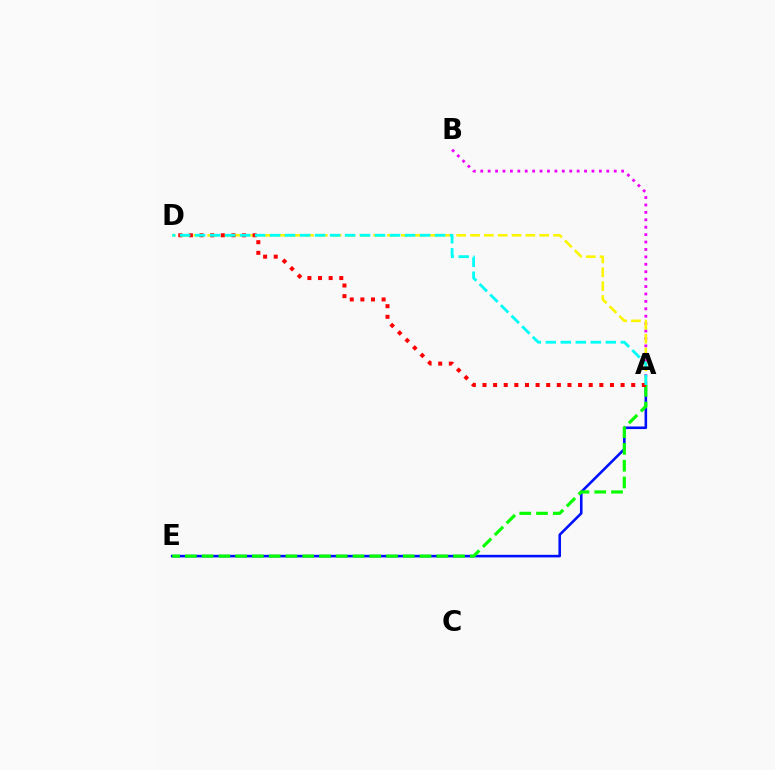{('A', 'B'): [{'color': '#ee00ff', 'line_style': 'dotted', 'thickness': 2.01}], ('A', 'E'): [{'color': '#0010ff', 'line_style': 'solid', 'thickness': 1.86}, {'color': '#08ff00', 'line_style': 'dashed', 'thickness': 2.28}], ('A', 'D'): [{'color': '#fcf500', 'line_style': 'dashed', 'thickness': 1.88}, {'color': '#ff0000', 'line_style': 'dotted', 'thickness': 2.89}, {'color': '#00fff6', 'line_style': 'dashed', 'thickness': 2.04}]}